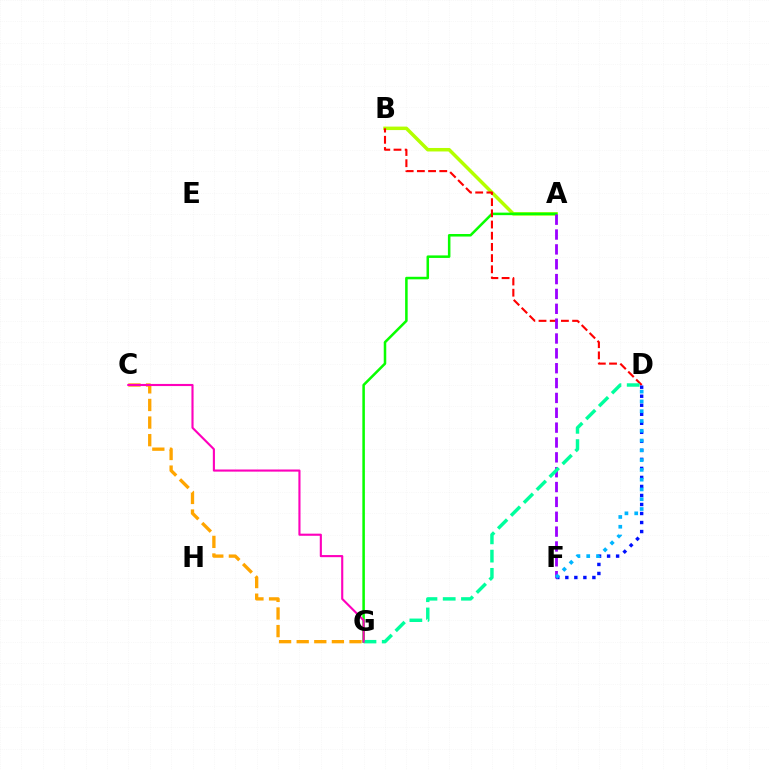{('A', 'B'): [{'color': '#b3ff00', 'line_style': 'solid', 'thickness': 2.51}], ('A', 'G'): [{'color': '#08ff00', 'line_style': 'solid', 'thickness': 1.82}], ('B', 'D'): [{'color': '#ff0000', 'line_style': 'dashed', 'thickness': 1.52}], ('C', 'G'): [{'color': '#ffa500', 'line_style': 'dashed', 'thickness': 2.39}, {'color': '#ff00bd', 'line_style': 'solid', 'thickness': 1.53}], ('D', 'F'): [{'color': '#0010ff', 'line_style': 'dotted', 'thickness': 2.45}, {'color': '#00b5ff', 'line_style': 'dotted', 'thickness': 2.66}], ('A', 'F'): [{'color': '#9b00ff', 'line_style': 'dashed', 'thickness': 2.02}], ('D', 'G'): [{'color': '#00ff9d', 'line_style': 'dashed', 'thickness': 2.48}]}